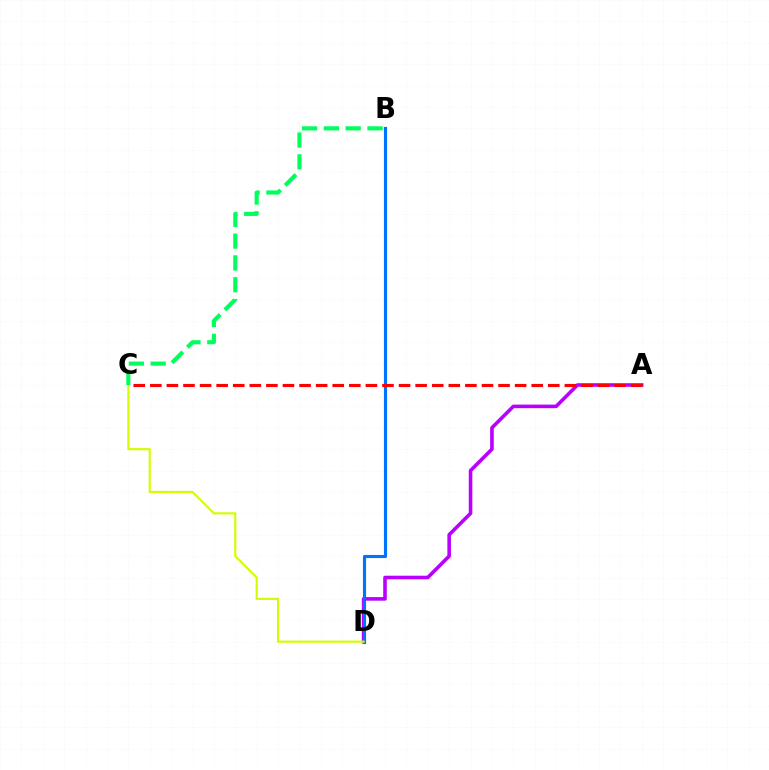{('A', 'D'): [{'color': '#b900ff', 'line_style': 'solid', 'thickness': 2.58}], ('B', 'D'): [{'color': '#0074ff', 'line_style': 'solid', 'thickness': 2.26}], ('A', 'C'): [{'color': '#ff0000', 'line_style': 'dashed', 'thickness': 2.25}], ('C', 'D'): [{'color': '#d1ff00', 'line_style': 'solid', 'thickness': 1.56}], ('B', 'C'): [{'color': '#00ff5c', 'line_style': 'dashed', 'thickness': 2.96}]}